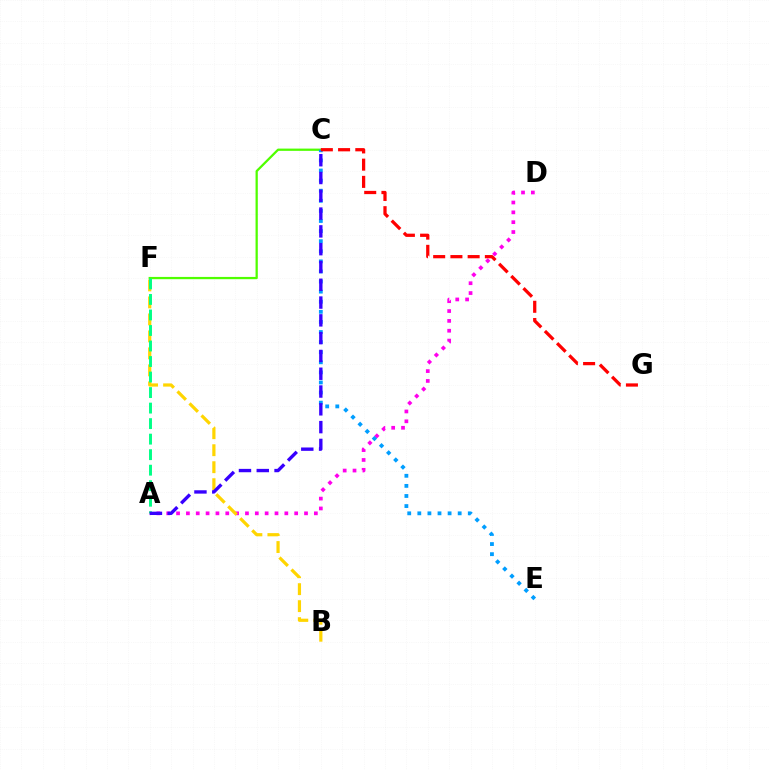{('A', 'D'): [{'color': '#ff00ed', 'line_style': 'dotted', 'thickness': 2.67}], ('C', 'F'): [{'color': '#4fff00', 'line_style': 'solid', 'thickness': 1.63}], ('C', 'E'): [{'color': '#009eff', 'line_style': 'dotted', 'thickness': 2.74}], ('C', 'G'): [{'color': '#ff0000', 'line_style': 'dashed', 'thickness': 2.34}], ('B', 'F'): [{'color': '#ffd500', 'line_style': 'dashed', 'thickness': 2.31}], ('A', 'F'): [{'color': '#00ff86', 'line_style': 'dashed', 'thickness': 2.11}], ('A', 'C'): [{'color': '#3700ff', 'line_style': 'dashed', 'thickness': 2.42}]}